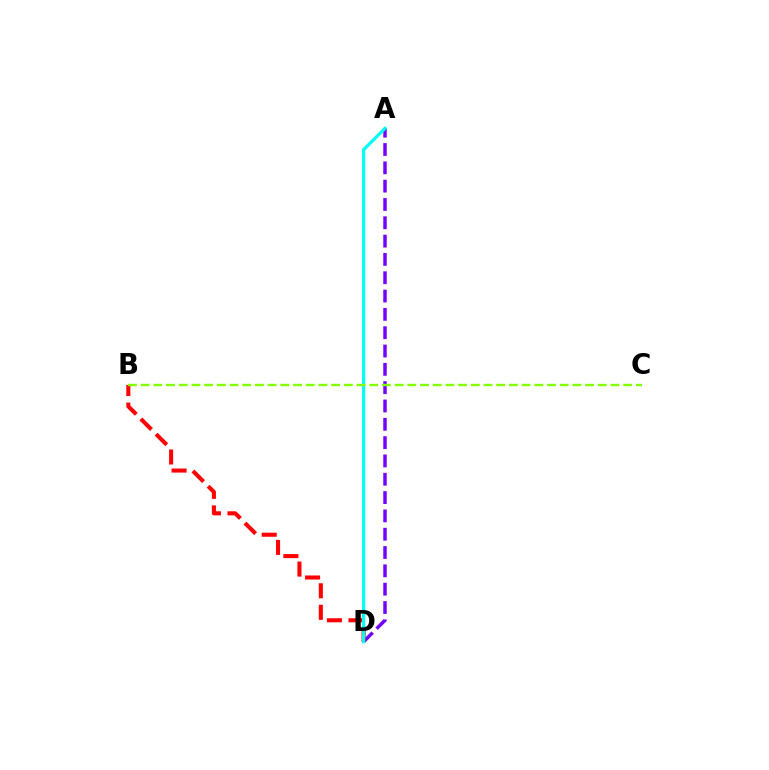{('A', 'D'): [{'color': '#7200ff', 'line_style': 'dashed', 'thickness': 2.49}, {'color': '#00fff6', 'line_style': 'solid', 'thickness': 2.31}], ('B', 'D'): [{'color': '#ff0000', 'line_style': 'dashed', 'thickness': 2.93}], ('B', 'C'): [{'color': '#84ff00', 'line_style': 'dashed', 'thickness': 1.73}]}